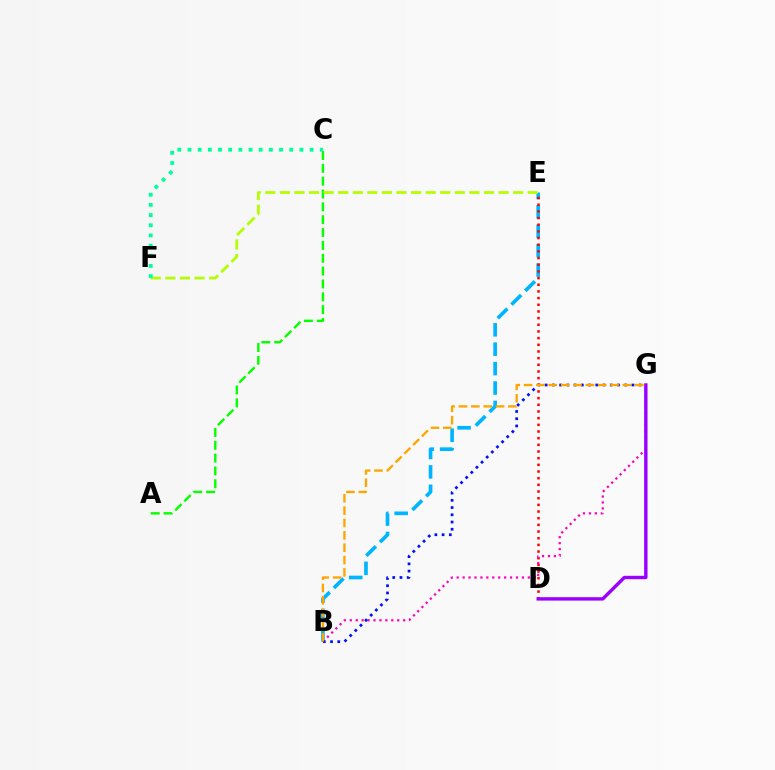{('A', 'C'): [{'color': '#08ff00', 'line_style': 'dashed', 'thickness': 1.75}], ('B', 'E'): [{'color': '#00b5ff', 'line_style': 'dashed', 'thickness': 2.64}], ('E', 'F'): [{'color': '#b3ff00', 'line_style': 'dashed', 'thickness': 1.98}], ('C', 'F'): [{'color': '#00ff9d', 'line_style': 'dotted', 'thickness': 2.76}], ('D', 'E'): [{'color': '#ff0000', 'line_style': 'dotted', 'thickness': 1.81}], ('B', 'G'): [{'color': '#ff00bd', 'line_style': 'dotted', 'thickness': 1.61}, {'color': '#0010ff', 'line_style': 'dotted', 'thickness': 1.96}, {'color': '#ffa500', 'line_style': 'dashed', 'thickness': 1.68}], ('D', 'G'): [{'color': '#9b00ff', 'line_style': 'solid', 'thickness': 2.45}]}